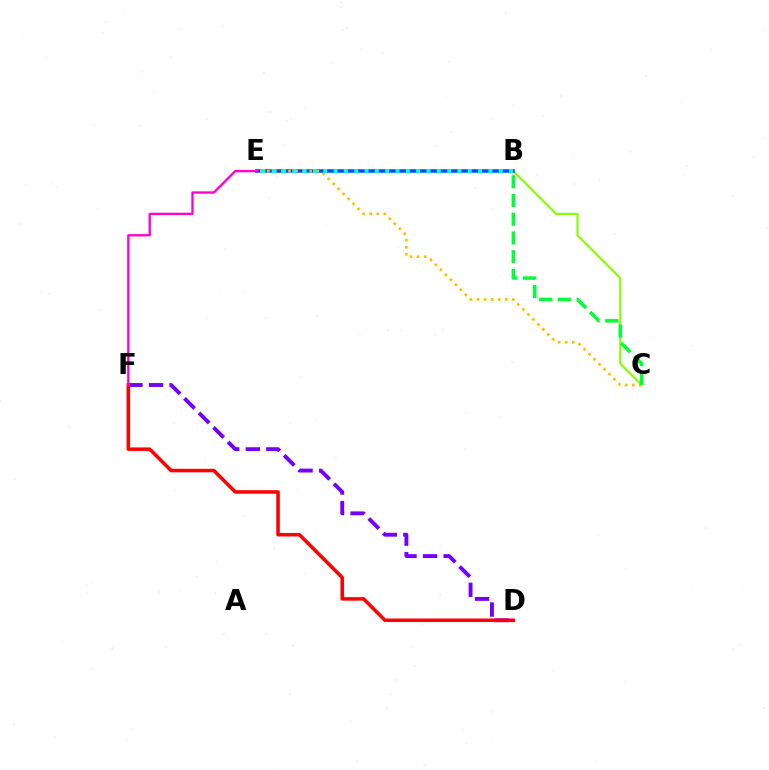{('B', 'C'): [{'color': '#84ff00', 'line_style': 'solid', 'thickness': 1.53}, {'color': '#00ff39', 'line_style': 'dashed', 'thickness': 2.55}], ('D', 'F'): [{'color': '#7200ff', 'line_style': 'dashed', 'thickness': 2.79}, {'color': '#ff0000', 'line_style': 'solid', 'thickness': 2.54}], ('B', 'E'): [{'color': '#004bff', 'line_style': 'solid', 'thickness': 2.55}, {'color': '#00fff6', 'line_style': 'dotted', 'thickness': 2.8}], ('C', 'E'): [{'color': '#ffbd00', 'line_style': 'dotted', 'thickness': 1.92}], ('E', 'F'): [{'color': '#ff00cf', 'line_style': 'solid', 'thickness': 1.68}]}